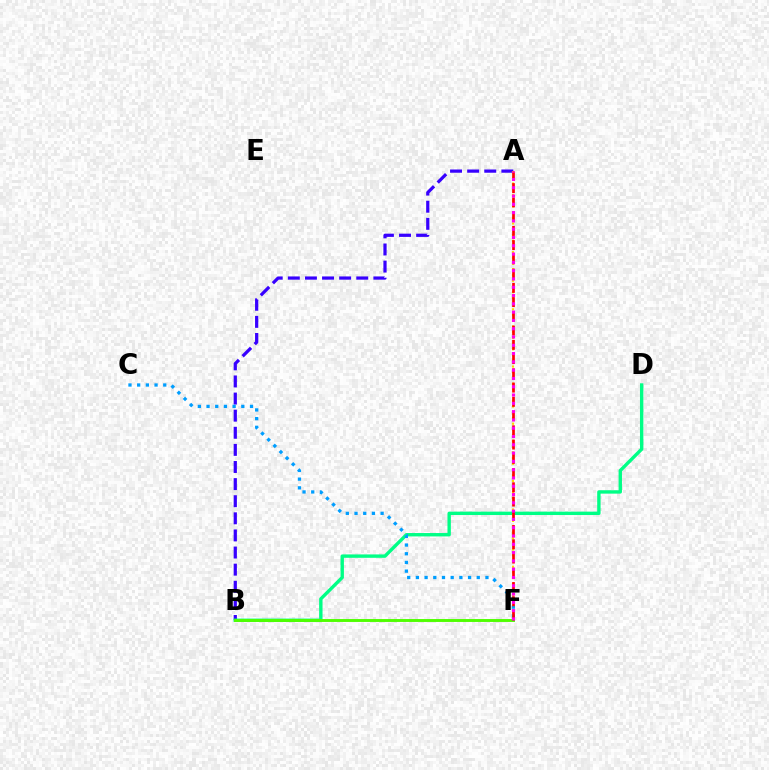{('A', 'B'): [{'color': '#3700ff', 'line_style': 'dashed', 'thickness': 2.32}], ('B', 'D'): [{'color': '#00ff86', 'line_style': 'solid', 'thickness': 2.44}], ('A', 'F'): [{'color': '#ffd500', 'line_style': 'dotted', 'thickness': 1.55}, {'color': '#ff0000', 'line_style': 'dashed', 'thickness': 1.94}, {'color': '#ff00ed', 'line_style': 'dotted', 'thickness': 2.25}], ('B', 'F'): [{'color': '#4fff00', 'line_style': 'solid', 'thickness': 2.1}], ('C', 'F'): [{'color': '#009eff', 'line_style': 'dotted', 'thickness': 2.36}]}